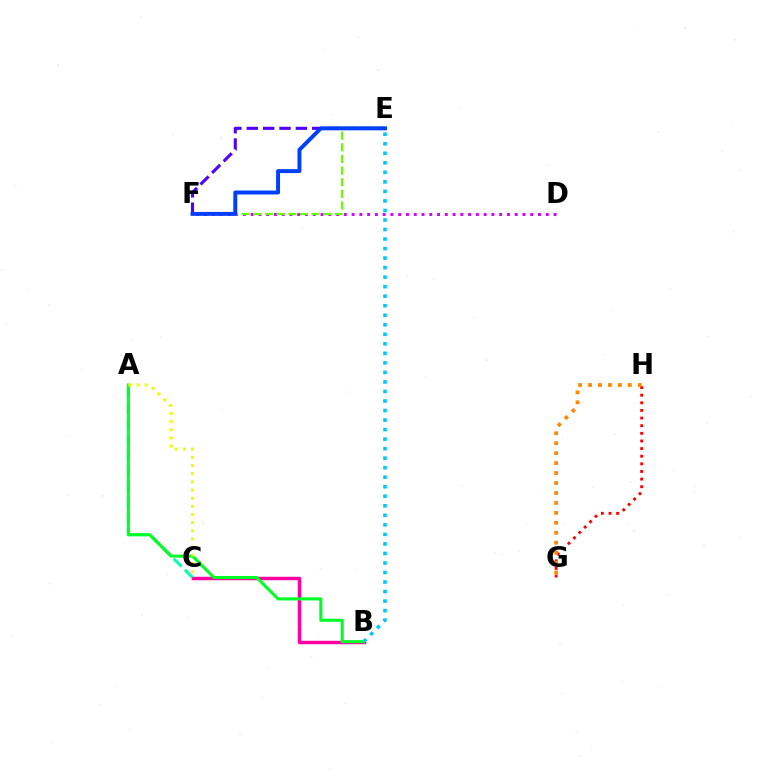{('B', 'C'): [{'color': '#ff00a0', 'line_style': 'solid', 'thickness': 2.49}], ('A', 'C'): [{'color': '#00ffaf', 'line_style': 'dashed', 'thickness': 2.12}, {'color': '#eeff00', 'line_style': 'dotted', 'thickness': 2.22}], ('A', 'B'): [{'color': '#00ff27', 'line_style': 'solid', 'thickness': 2.2}], ('E', 'F'): [{'color': '#4f00ff', 'line_style': 'dashed', 'thickness': 2.22}, {'color': '#66ff00', 'line_style': 'dashed', 'thickness': 1.58}, {'color': '#003fff', 'line_style': 'solid', 'thickness': 2.84}], ('B', 'E'): [{'color': '#00c7ff', 'line_style': 'dotted', 'thickness': 2.59}], ('D', 'F'): [{'color': '#d600ff', 'line_style': 'dotted', 'thickness': 2.11}], ('G', 'H'): [{'color': '#ff0000', 'line_style': 'dotted', 'thickness': 2.07}, {'color': '#ff8800', 'line_style': 'dotted', 'thickness': 2.7}]}